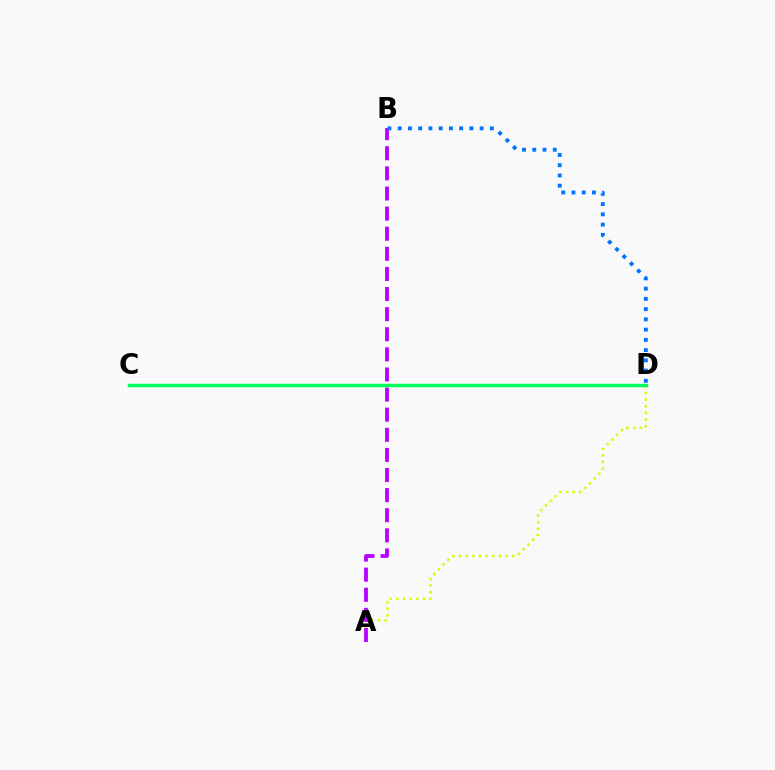{('A', 'D'): [{'color': '#d1ff00', 'line_style': 'dotted', 'thickness': 1.8}], ('A', 'B'): [{'color': '#b900ff', 'line_style': 'dashed', 'thickness': 2.73}], ('C', 'D'): [{'color': '#ff0000', 'line_style': 'solid', 'thickness': 2.02}, {'color': '#00ff5c', 'line_style': 'solid', 'thickness': 2.49}], ('B', 'D'): [{'color': '#0074ff', 'line_style': 'dotted', 'thickness': 2.78}]}